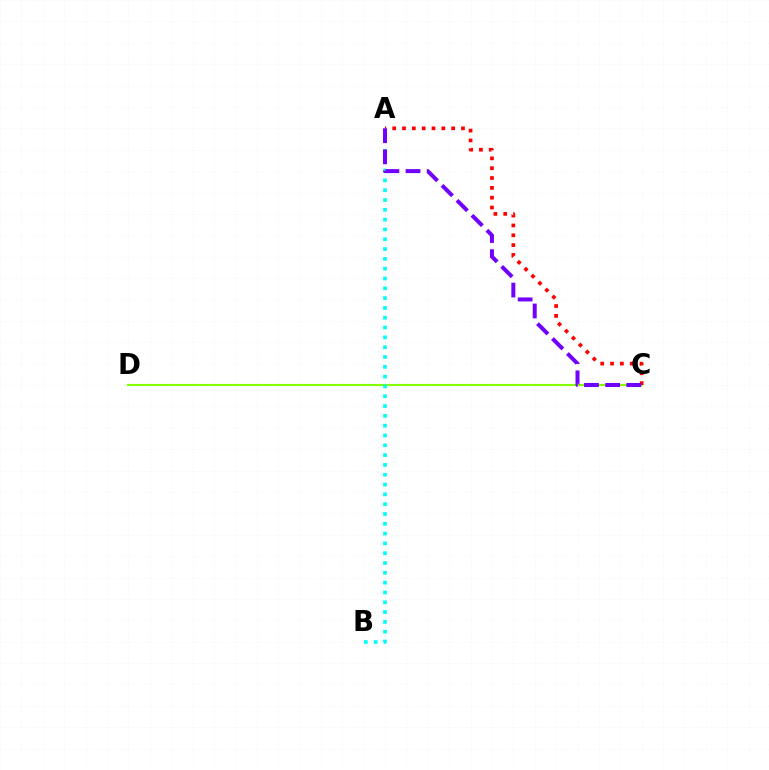{('C', 'D'): [{'color': '#84ff00', 'line_style': 'solid', 'thickness': 1.51}], ('A', 'B'): [{'color': '#00fff6', 'line_style': 'dotted', 'thickness': 2.67}], ('A', 'C'): [{'color': '#ff0000', 'line_style': 'dotted', 'thickness': 2.67}, {'color': '#7200ff', 'line_style': 'dashed', 'thickness': 2.87}]}